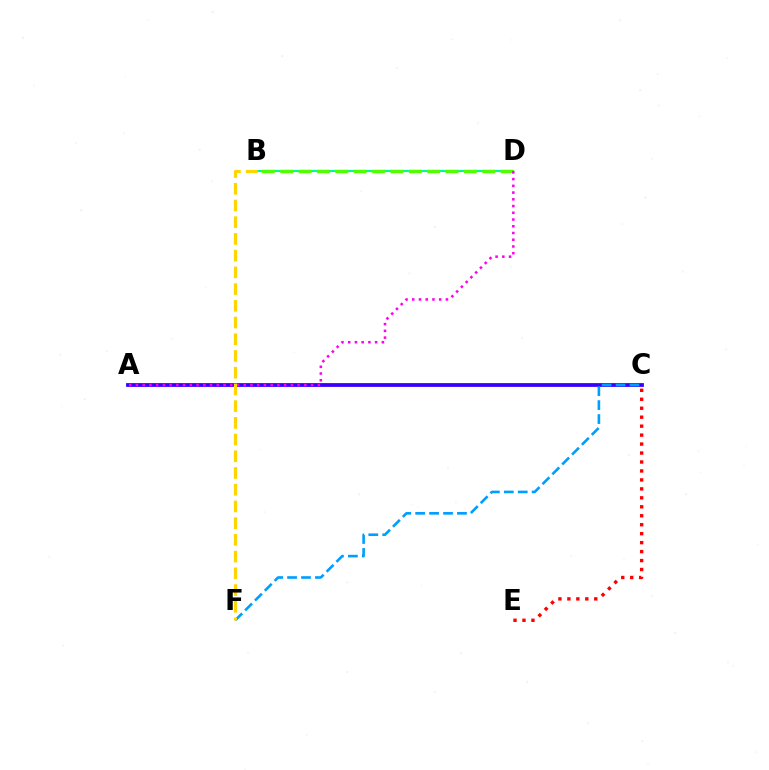{('A', 'C'): [{'color': '#3700ff', 'line_style': 'solid', 'thickness': 2.73}], ('B', 'D'): [{'color': '#00ff86', 'line_style': 'solid', 'thickness': 1.51}, {'color': '#4fff00', 'line_style': 'dashed', 'thickness': 2.49}], ('C', 'F'): [{'color': '#009eff', 'line_style': 'dashed', 'thickness': 1.89}], ('A', 'D'): [{'color': '#ff00ed', 'line_style': 'dotted', 'thickness': 1.83}], ('C', 'E'): [{'color': '#ff0000', 'line_style': 'dotted', 'thickness': 2.43}], ('B', 'F'): [{'color': '#ffd500', 'line_style': 'dashed', 'thickness': 2.27}]}